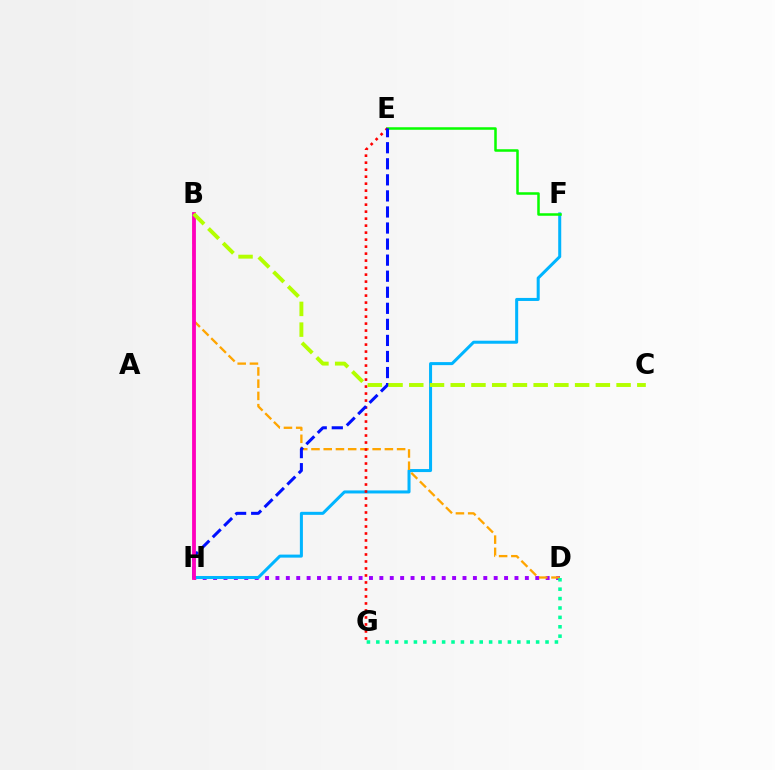{('D', 'H'): [{'color': '#9b00ff', 'line_style': 'dotted', 'thickness': 2.82}], ('F', 'H'): [{'color': '#00b5ff', 'line_style': 'solid', 'thickness': 2.18}], ('B', 'D'): [{'color': '#ffa500', 'line_style': 'dashed', 'thickness': 1.66}], ('E', 'F'): [{'color': '#08ff00', 'line_style': 'solid', 'thickness': 1.82}], ('D', 'G'): [{'color': '#00ff9d', 'line_style': 'dotted', 'thickness': 2.55}], ('E', 'G'): [{'color': '#ff0000', 'line_style': 'dotted', 'thickness': 1.9}], ('E', 'H'): [{'color': '#0010ff', 'line_style': 'dashed', 'thickness': 2.18}], ('B', 'H'): [{'color': '#ff00bd', 'line_style': 'solid', 'thickness': 2.75}], ('B', 'C'): [{'color': '#b3ff00', 'line_style': 'dashed', 'thickness': 2.82}]}